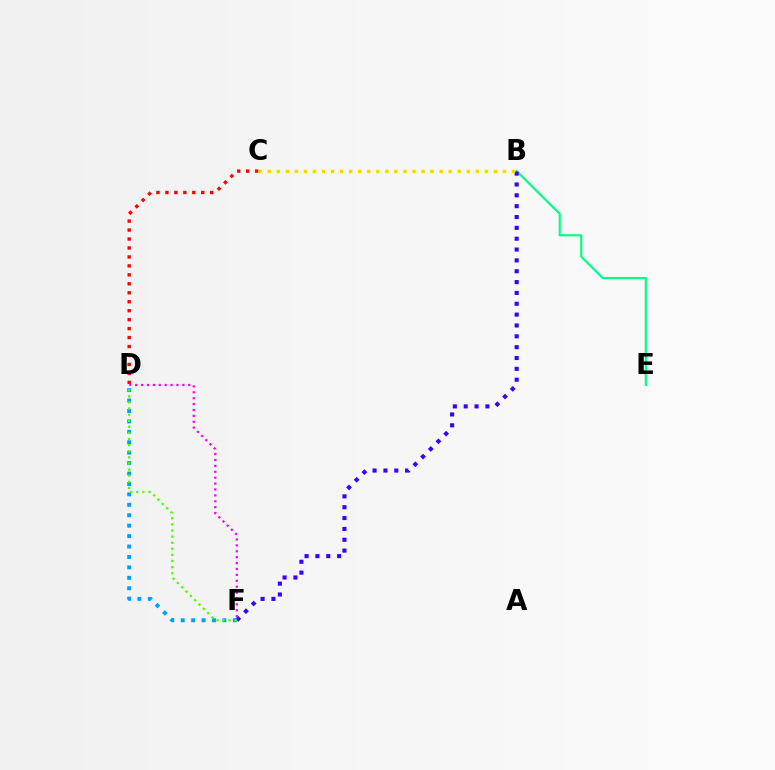{('B', 'E'): [{'color': '#00ff86', 'line_style': 'solid', 'thickness': 1.55}], ('B', 'F'): [{'color': '#3700ff', 'line_style': 'dotted', 'thickness': 2.95}], ('C', 'D'): [{'color': '#ff0000', 'line_style': 'dotted', 'thickness': 2.43}], ('D', 'F'): [{'color': '#ff00ed', 'line_style': 'dotted', 'thickness': 1.6}, {'color': '#009eff', 'line_style': 'dotted', 'thickness': 2.83}, {'color': '#4fff00', 'line_style': 'dotted', 'thickness': 1.66}], ('B', 'C'): [{'color': '#ffd500', 'line_style': 'dotted', 'thickness': 2.46}]}